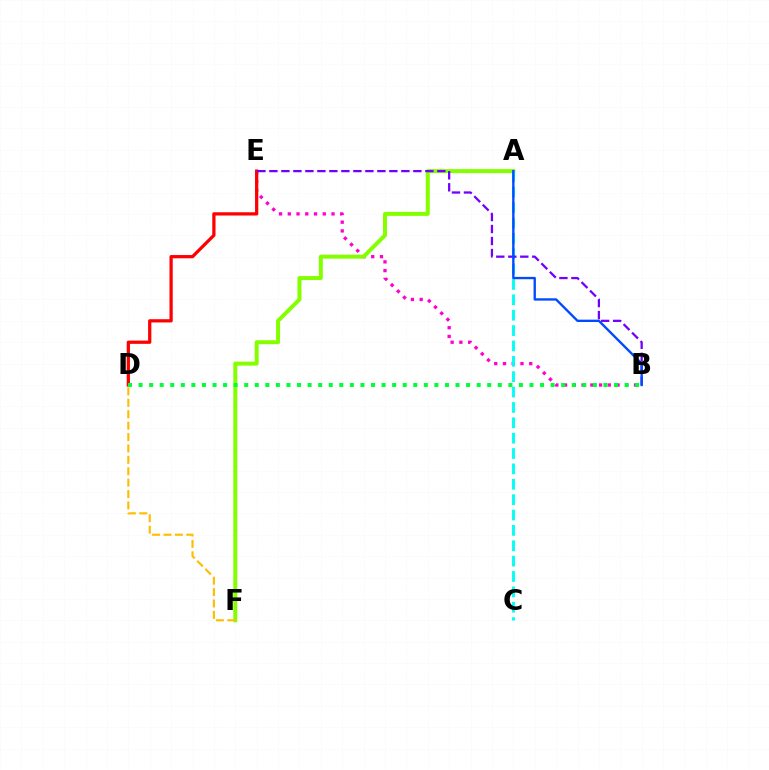{('B', 'E'): [{'color': '#ff00cf', 'line_style': 'dotted', 'thickness': 2.38}, {'color': '#7200ff', 'line_style': 'dashed', 'thickness': 1.63}], ('D', 'E'): [{'color': '#ff0000', 'line_style': 'solid', 'thickness': 2.34}], ('A', 'F'): [{'color': '#84ff00', 'line_style': 'solid', 'thickness': 2.87}], ('D', 'F'): [{'color': '#ffbd00', 'line_style': 'dashed', 'thickness': 1.55}], ('A', 'C'): [{'color': '#00fff6', 'line_style': 'dashed', 'thickness': 2.09}], ('A', 'B'): [{'color': '#004bff', 'line_style': 'solid', 'thickness': 1.69}], ('B', 'D'): [{'color': '#00ff39', 'line_style': 'dotted', 'thickness': 2.87}]}